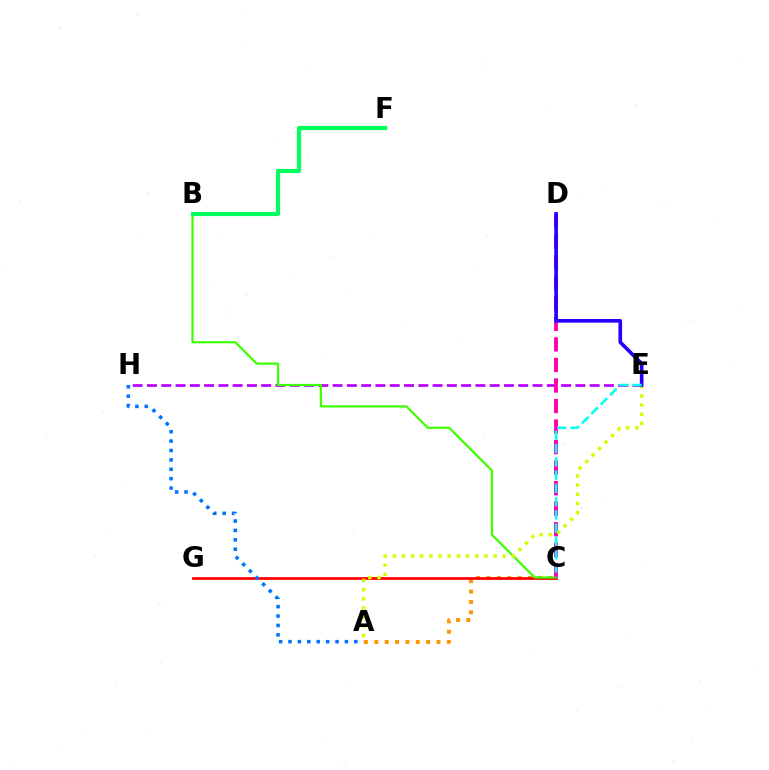{('A', 'C'): [{'color': '#ff9400', 'line_style': 'dotted', 'thickness': 2.82}], ('E', 'H'): [{'color': '#b900ff', 'line_style': 'dashed', 'thickness': 1.94}], ('C', 'G'): [{'color': '#ff0000', 'line_style': 'solid', 'thickness': 1.97}], ('B', 'C'): [{'color': '#3dff00', 'line_style': 'solid', 'thickness': 1.58}], ('C', 'D'): [{'color': '#ff00ac', 'line_style': 'dashed', 'thickness': 2.79}], ('A', 'E'): [{'color': '#d1ff00', 'line_style': 'dotted', 'thickness': 2.49}], ('B', 'F'): [{'color': '#00ff5c', 'line_style': 'solid', 'thickness': 3.0}], ('D', 'E'): [{'color': '#2500ff', 'line_style': 'solid', 'thickness': 2.62}], ('C', 'E'): [{'color': '#00fff6', 'line_style': 'dashed', 'thickness': 1.8}], ('A', 'H'): [{'color': '#0074ff', 'line_style': 'dotted', 'thickness': 2.55}]}